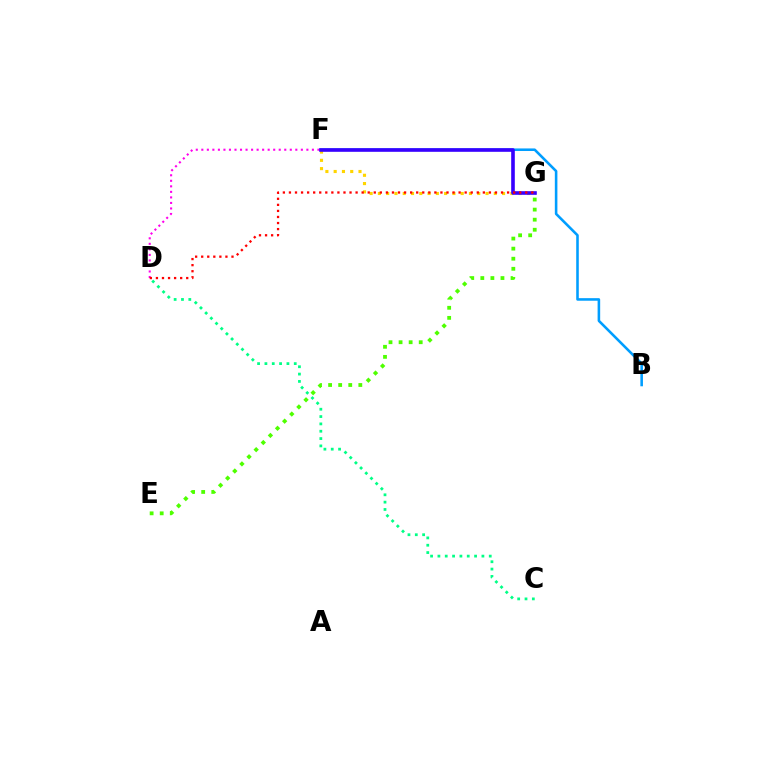{('C', 'D'): [{'color': '#00ff86', 'line_style': 'dotted', 'thickness': 1.99}], ('E', 'G'): [{'color': '#4fff00', 'line_style': 'dotted', 'thickness': 2.74}], ('F', 'G'): [{'color': '#ffd500', 'line_style': 'dotted', 'thickness': 2.25}, {'color': '#3700ff', 'line_style': 'solid', 'thickness': 2.6}], ('B', 'F'): [{'color': '#009eff', 'line_style': 'solid', 'thickness': 1.85}], ('D', 'F'): [{'color': '#ff00ed', 'line_style': 'dotted', 'thickness': 1.5}], ('D', 'G'): [{'color': '#ff0000', 'line_style': 'dotted', 'thickness': 1.65}]}